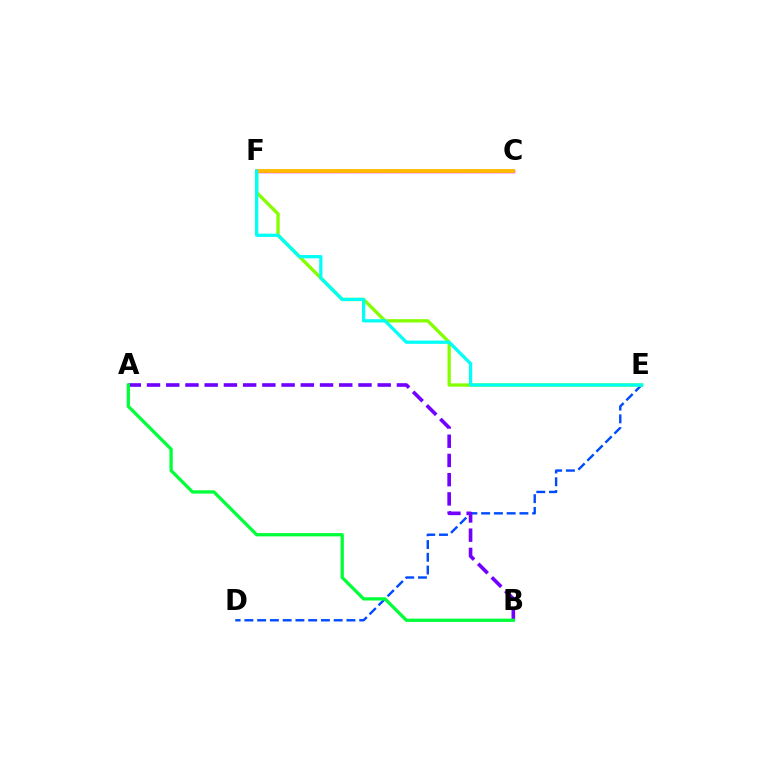{('D', 'E'): [{'color': '#004bff', 'line_style': 'dashed', 'thickness': 1.73}], ('E', 'F'): [{'color': '#84ff00', 'line_style': 'solid', 'thickness': 2.38}, {'color': '#00fff6', 'line_style': 'solid', 'thickness': 2.35}], ('A', 'B'): [{'color': '#7200ff', 'line_style': 'dashed', 'thickness': 2.61}, {'color': '#00ff39', 'line_style': 'solid', 'thickness': 2.35}], ('C', 'F'): [{'color': '#ff00cf', 'line_style': 'solid', 'thickness': 2.51}, {'color': '#ff0000', 'line_style': 'dotted', 'thickness': 1.77}, {'color': '#ffbd00', 'line_style': 'solid', 'thickness': 2.75}]}